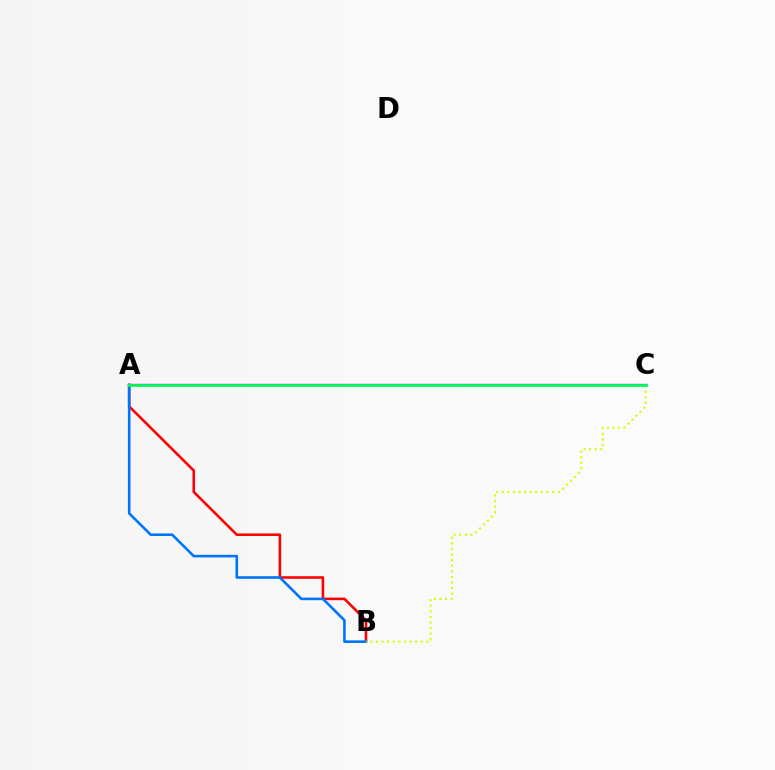{('A', 'C'): [{'color': '#b900ff', 'line_style': 'solid', 'thickness': 1.67}, {'color': '#00ff5c', 'line_style': 'solid', 'thickness': 2.01}], ('A', 'B'): [{'color': '#ff0000', 'line_style': 'solid', 'thickness': 1.86}, {'color': '#0074ff', 'line_style': 'solid', 'thickness': 1.87}], ('B', 'C'): [{'color': '#d1ff00', 'line_style': 'dotted', 'thickness': 1.52}]}